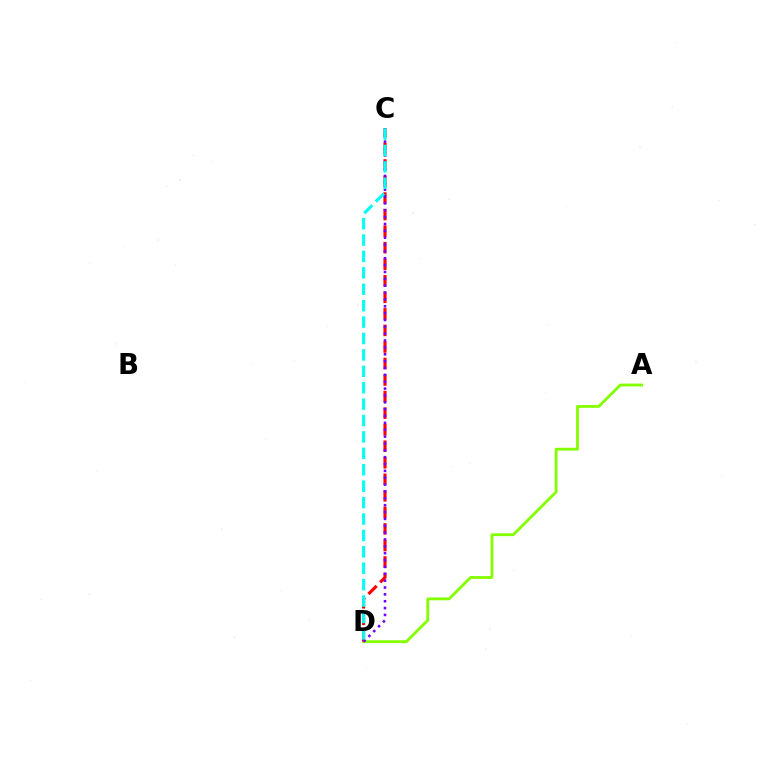{('A', 'D'): [{'color': '#84ff00', 'line_style': 'solid', 'thickness': 2.03}], ('C', 'D'): [{'color': '#ff0000', 'line_style': 'dashed', 'thickness': 2.25}, {'color': '#7200ff', 'line_style': 'dotted', 'thickness': 1.86}, {'color': '#00fff6', 'line_style': 'dashed', 'thickness': 2.23}]}